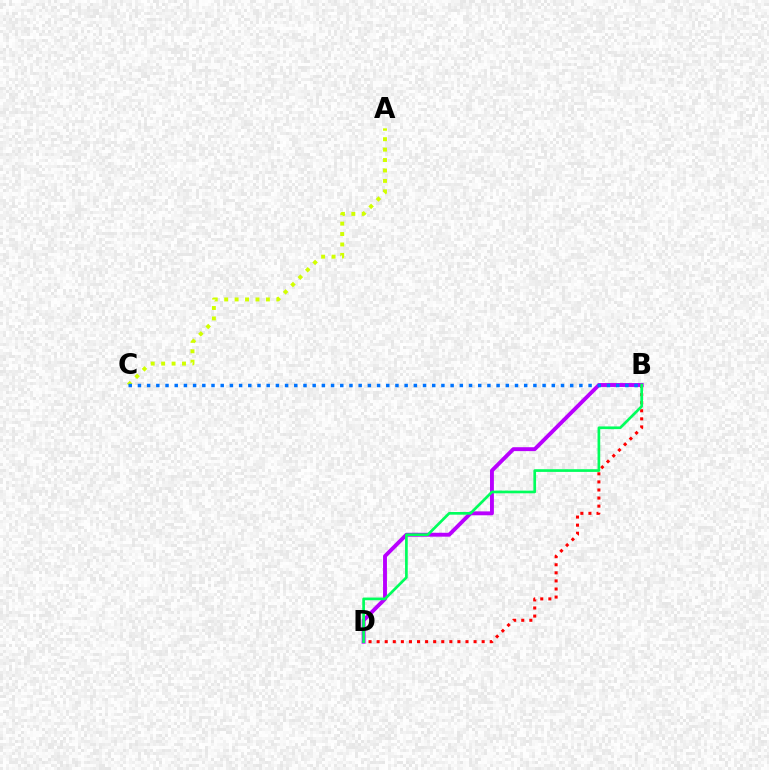{('B', 'D'): [{'color': '#ff0000', 'line_style': 'dotted', 'thickness': 2.19}, {'color': '#b900ff', 'line_style': 'solid', 'thickness': 2.8}, {'color': '#00ff5c', 'line_style': 'solid', 'thickness': 1.93}], ('A', 'C'): [{'color': '#d1ff00', 'line_style': 'dotted', 'thickness': 2.83}], ('B', 'C'): [{'color': '#0074ff', 'line_style': 'dotted', 'thickness': 2.5}]}